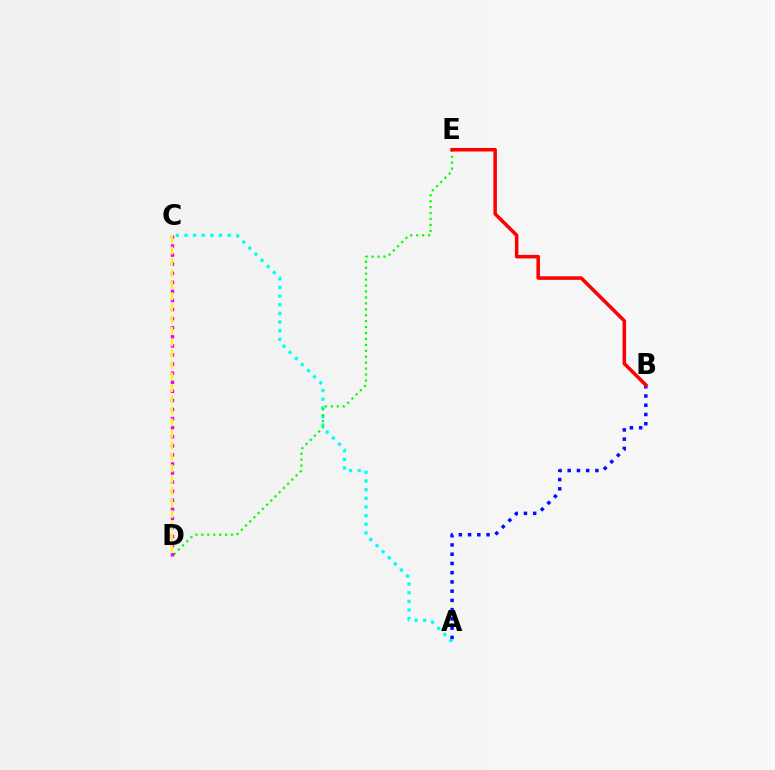{('A', 'C'): [{'color': '#00fff6', 'line_style': 'dotted', 'thickness': 2.35}], ('A', 'B'): [{'color': '#0010ff', 'line_style': 'dotted', 'thickness': 2.51}], ('D', 'E'): [{'color': '#08ff00', 'line_style': 'dotted', 'thickness': 1.61}], ('C', 'D'): [{'color': '#ee00ff', 'line_style': 'dotted', 'thickness': 2.47}, {'color': '#fcf500', 'line_style': 'dashed', 'thickness': 1.56}], ('B', 'E'): [{'color': '#ff0000', 'line_style': 'solid', 'thickness': 2.54}]}